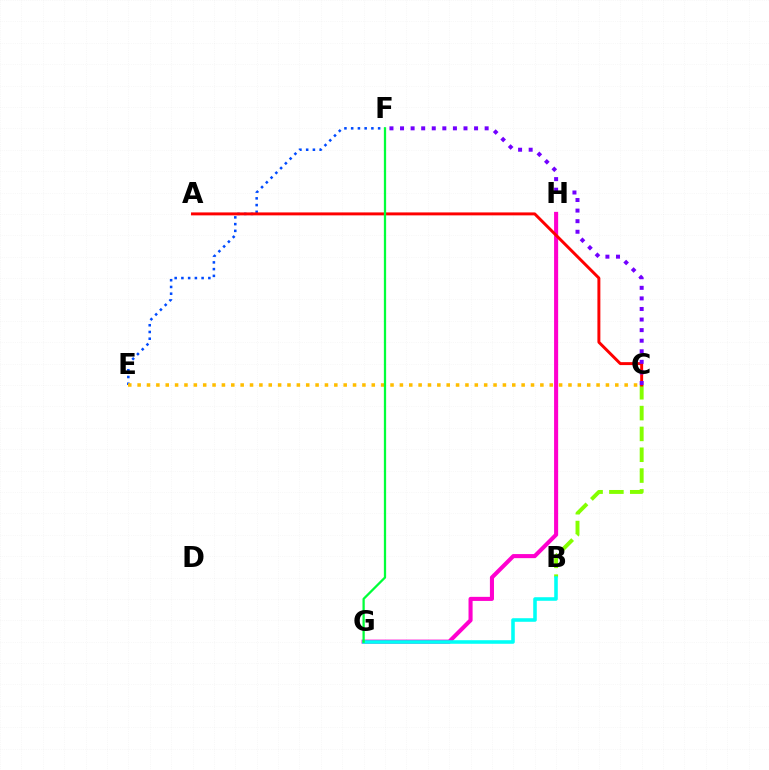{('E', 'F'): [{'color': '#004bff', 'line_style': 'dotted', 'thickness': 1.83}], ('B', 'C'): [{'color': '#84ff00', 'line_style': 'dashed', 'thickness': 2.83}], ('G', 'H'): [{'color': '#ff00cf', 'line_style': 'solid', 'thickness': 2.93}], ('A', 'C'): [{'color': '#ff0000', 'line_style': 'solid', 'thickness': 2.12}], ('B', 'G'): [{'color': '#00fff6', 'line_style': 'solid', 'thickness': 2.57}], ('C', 'F'): [{'color': '#7200ff', 'line_style': 'dotted', 'thickness': 2.87}], ('C', 'E'): [{'color': '#ffbd00', 'line_style': 'dotted', 'thickness': 2.54}], ('F', 'G'): [{'color': '#00ff39', 'line_style': 'solid', 'thickness': 1.63}]}